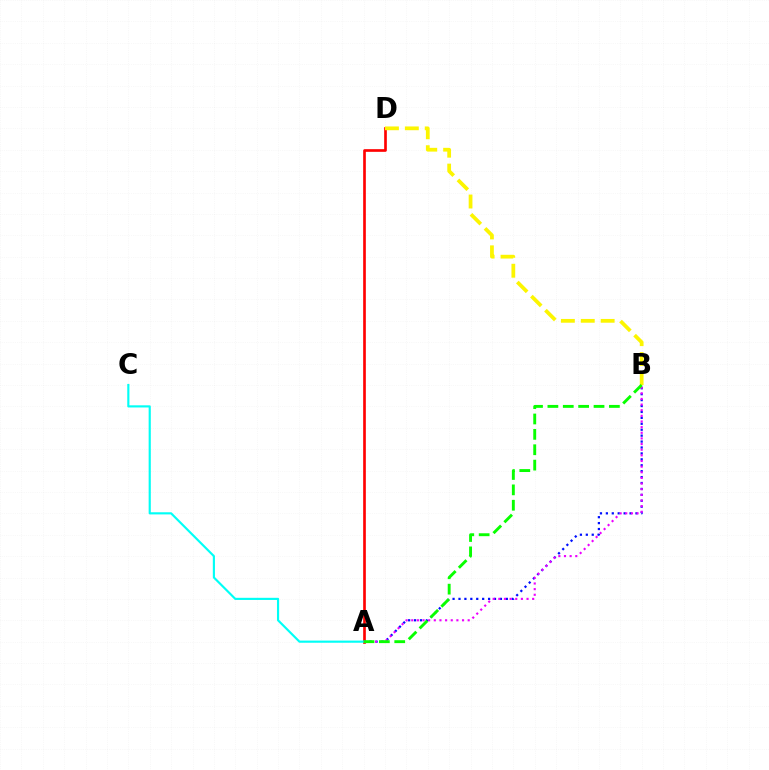{('A', 'D'): [{'color': '#ff0000', 'line_style': 'solid', 'thickness': 1.92}], ('A', 'B'): [{'color': '#0010ff', 'line_style': 'dotted', 'thickness': 1.61}, {'color': '#ee00ff', 'line_style': 'dotted', 'thickness': 1.53}, {'color': '#08ff00', 'line_style': 'dashed', 'thickness': 2.09}], ('A', 'C'): [{'color': '#00fff6', 'line_style': 'solid', 'thickness': 1.55}], ('B', 'D'): [{'color': '#fcf500', 'line_style': 'dashed', 'thickness': 2.7}]}